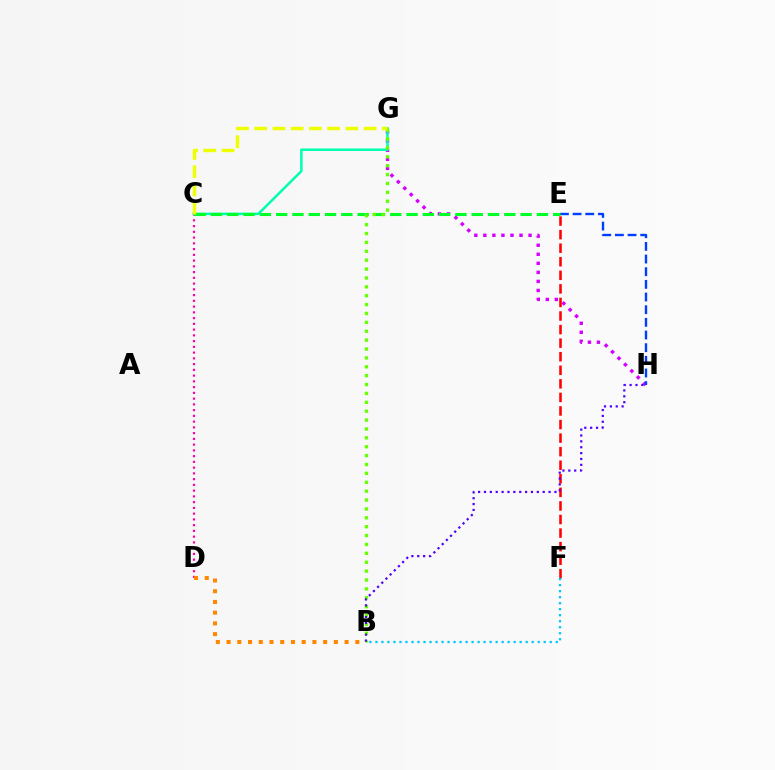{('C', 'D'): [{'color': '#ff00a0', 'line_style': 'dotted', 'thickness': 1.56}], ('B', 'D'): [{'color': '#ff8800', 'line_style': 'dotted', 'thickness': 2.91}], ('G', 'H'): [{'color': '#d600ff', 'line_style': 'dotted', 'thickness': 2.46}], ('E', 'F'): [{'color': '#ff0000', 'line_style': 'dashed', 'thickness': 1.84}], ('E', 'H'): [{'color': '#003fff', 'line_style': 'dashed', 'thickness': 1.72}], ('C', 'G'): [{'color': '#00ffaf', 'line_style': 'solid', 'thickness': 1.81}, {'color': '#eeff00', 'line_style': 'dashed', 'thickness': 2.48}], ('C', 'E'): [{'color': '#00ff27', 'line_style': 'dashed', 'thickness': 2.21}], ('B', 'G'): [{'color': '#66ff00', 'line_style': 'dotted', 'thickness': 2.41}], ('B', 'F'): [{'color': '#00c7ff', 'line_style': 'dotted', 'thickness': 1.63}], ('B', 'H'): [{'color': '#4f00ff', 'line_style': 'dotted', 'thickness': 1.6}]}